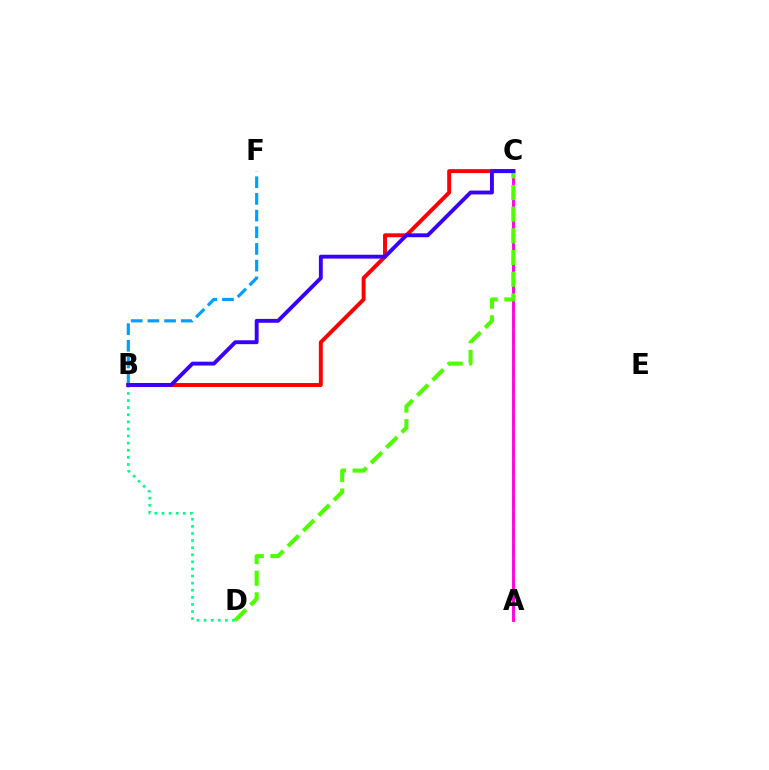{('A', 'C'): [{'color': '#ffd500', 'line_style': 'dashed', 'thickness': 2.2}, {'color': '#ff00ed', 'line_style': 'solid', 'thickness': 2.05}], ('B', 'D'): [{'color': '#00ff86', 'line_style': 'dotted', 'thickness': 1.93}], ('B', 'C'): [{'color': '#ff0000', 'line_style': 'solid', 'thickness': 2.83}, {'color': '#3700ff', 'line_style': 'solid', 'thickness': 2.79}], ('C', 'D'): [{'color': '#4fff00', 'line_style': 'dashed', 'thickness': 2.95}], ('B', 'F'): [{'color': '#009eff', 'line_style': 'dashed', 'thickness': 2.27}]}